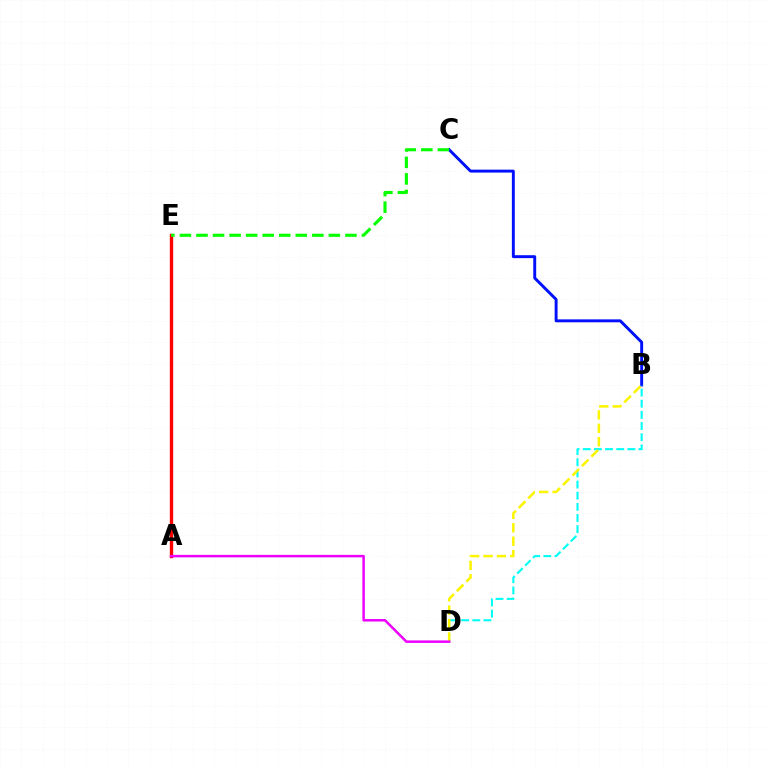{('B', 'C'): [{'color': '#0010ff', 'line_style': 'solid', 'thickness': 2.11}], ('B', 'D'): [{'color': '#00fff6', 'line_style': 'dashed', 'thickness': 1.52}, {'color': '#fcf500', 'line_style': 'dashed', 'thickness': 1.82}], ('A', 'E'): [{'color': '#ff0000', 'line_style': 'solid', 'thickness': 2.43}], ('C', 'E'): [{'color': '#08ff00', 'line_style': 'dashed', 'thickness': 2.25}], ('A', 'D'): [{'color': '#ee00ff', 'line_style': 'solid', 'thickness': 1.8}]}